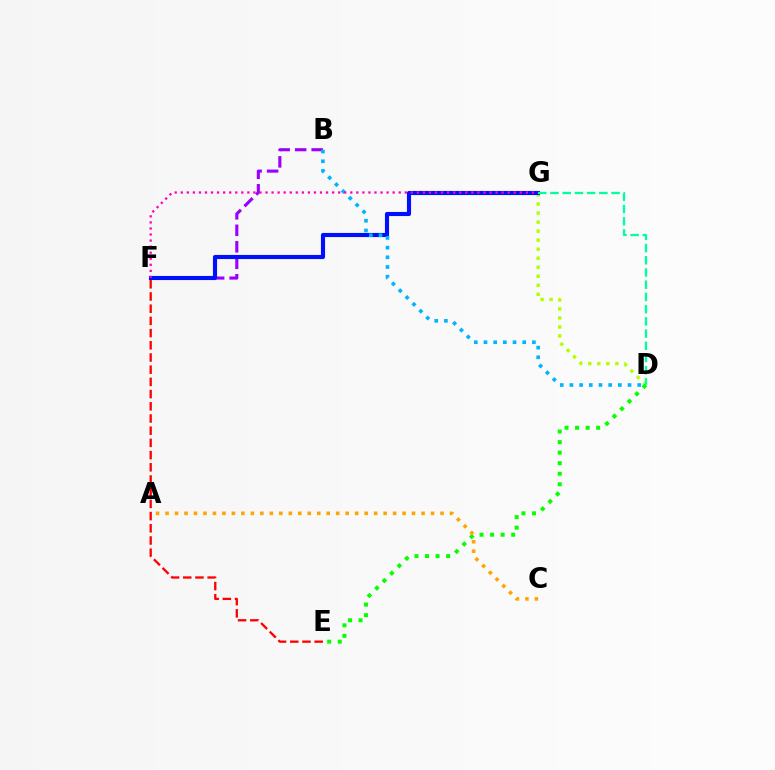{('D', 'G'): [{'color': '#b3ff00', 'line_style': 'dotted', 'thickness': 2.45}, {'color': '#00ff9d', 'line_style': 'dashed', 'thickness': 1.66}], ('D', 'E'): [{'color': '#08ff00', 'line_style': 'dotted', 'thickness': 2.87}], ('A', 'C'): [{'color': '#ffa500', 'line_style': 'dotted', 'thickness': 2.58}], ('B', 'F'): [{'color': '#9b00ff', 'line_style': 'dashed', 'thickness': 2.24}], ('F', 'G'): [{'color': '#0010ff', 'line_style': 'solid', 'thickness': 2.97}, {'color': '#ff00bd', 'line_style': 'dotted', 'thickness': 1.64}], ('B', 'D'): [{'color': '#00b5ff', 'line_style': 'dotted', 'thickness': 2.63}], ('E', 'F'): [{'color': '#ff0000', 'line_style': 'dashed', 'thickness': 1.66}]}